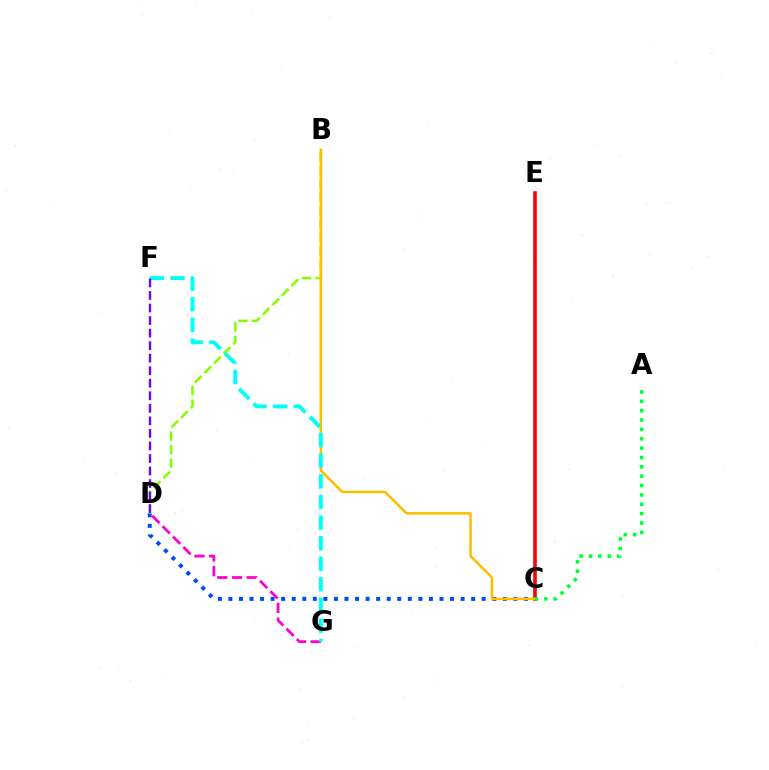{('C', 'E'): [{'color': '#ff0000', 'line_style': 'solid', 'thickness': 2.6}], ('C', 'D'): [{'color': '#004bff', 'line_style': 'dotted', 'thickness': 2.87}], ('B', 'D'): [{'color': '#84ff00', 'line_style': 'dashed', 'thickness': 1.84}], ('B', 'C'): [{'color': '#ffbd00', 'line_style': 'solid', 'thickness': 1.82}], ('D', 'G'): [{'color': '#ff00cf', 'line_style': 'dashed', 'thickness': 2.0}], ('F', 'G'): [{'color': '#00fff6', 'line_style': 'dashed', 'thickness': 2.8}], ('A', 'C'): [{'color': '#00ff39', 'line_style': 'dotted', 'thickness': 2.54}], ('D', 'F'): [{'color': '#7200ff', 'line_style': 'dashed', 'thickness': 1.7}]}